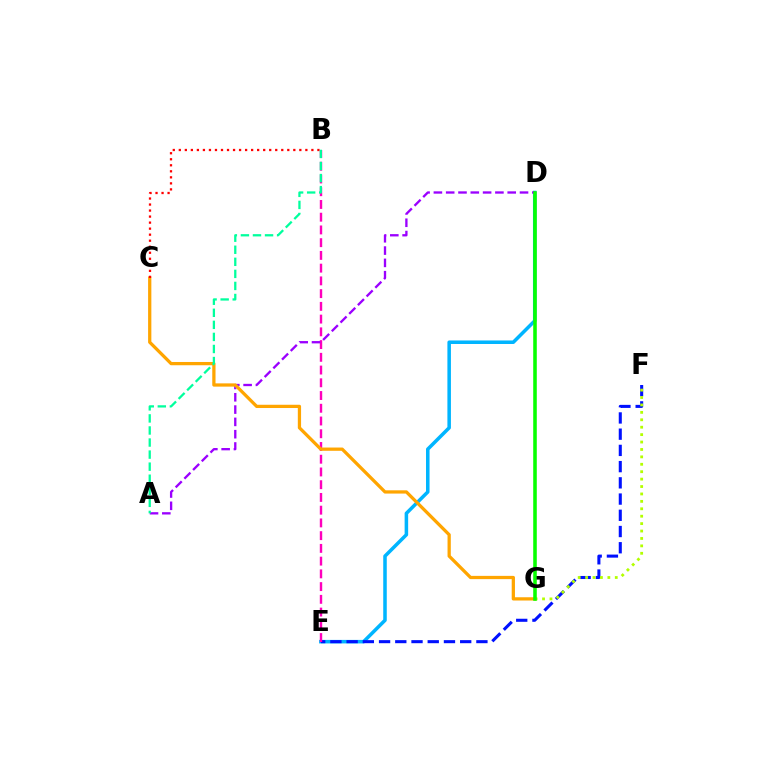{('D', 'E'): [{'color': '#00b5ff', 'line_style': 'solid', 'thickness': 2.54}], ('E', 'F'): [{'color': '#0010ff', 'line_style': 'dashed', 'thickness': 2.2}], ('B', 'E'): [{'color': '#ff00bd', 'line_style': 'dashed', 'thickness': 1.73}], ('A', 'D'): [{'color': '#9b00ff', 'line_style': 'dashed', 'thickness': 1.67}], ('C', 'G'): [{'color': '#ffa500', 'line_style': 'solid', 'thickness': 2.35}], ('F', 'G'): [{'color': '#b3ff00', 'line_style': 'dotted', 'thickness': 2.02}], ('B', 'C'): [{'color': '#ff0000', 'line_style': 'dotted', 'thickness': 1.64}], ('D', 'G'): [{'color': '#08ff00', 'line_style': 'solid', 'thickness': 2.57}], ('A', 'B'): [{'color': '#00ff9d', 'line_style': 'dashed', 'thickness': 1.64}]}